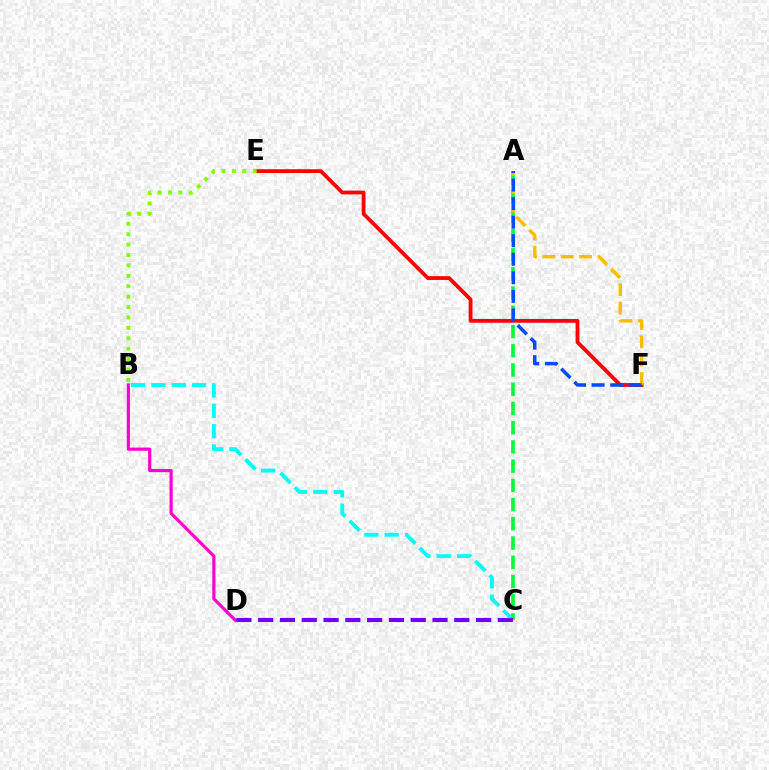{('B', 'C'): [{'color': '#00fff6', 'line_style': 'dashed', 'thickness': 2.76}], ('A', 'C'): [{'color': '#00ff39', 'line_style': 'dashed', 'thickness': 2.61}], ('B', 'D'): [{'color': '#ff00cf', 'line_style': 'solid', 'thickness': 2.28}], ('E', 'F'): [{'color': '#ff0000', 'line_style': 'solid', 'thickness': 2.72}], ('A', 'F'): [{'color': '#ffbd00', 'line_style': 'dashed', 'thickness': 2.5}, {'color': '#004bff', 'line_style': 'dashed', 'thickness': 2.52}], ('B', 'E'): [{'color': '#84ff00', 'line_style': 'dotted', 'thickness': 2.83}], ('C', 'D'): [{'color': '#7200ff', 'line_style': 'dashed', 'thickness': 2.96}]}